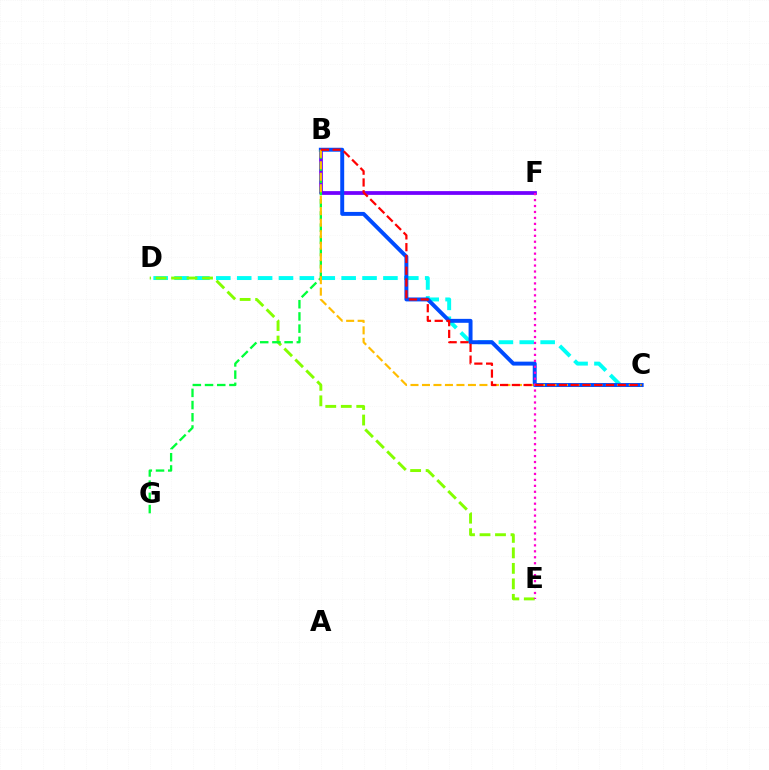{('B', 'F'): [{'color': '#7200ff', 'line_style': 'solid', 'thickness': 2.71}], ('C', 'D'): [{'color': '#00fff6', 'line_style': 'dashed', 'thickness': 2.84}], ('D', 'E'): [{'color': '#84ff00', 'line_style': 'dashed', 'thickness': 2.11}], ('B', 'C'): [{'color': '#004bff', 'line_style': 'solid', 'thickness': 2.84}, {'color': '#ffbd00', 'line_style': 'dashed', 'thickness': 1.56}, {'color': '#ff0000', 'line_style': 'dashed', 'thickness': 1.6}], ('B', 'G'): [{'color': '#00ff39', 'line_style': 'dashed', 'thickness': 1.66}], ('E', 'F'): [{'color': '#ff00cf', 'line_style': 'dotted', 'thickness': 1.62}]}